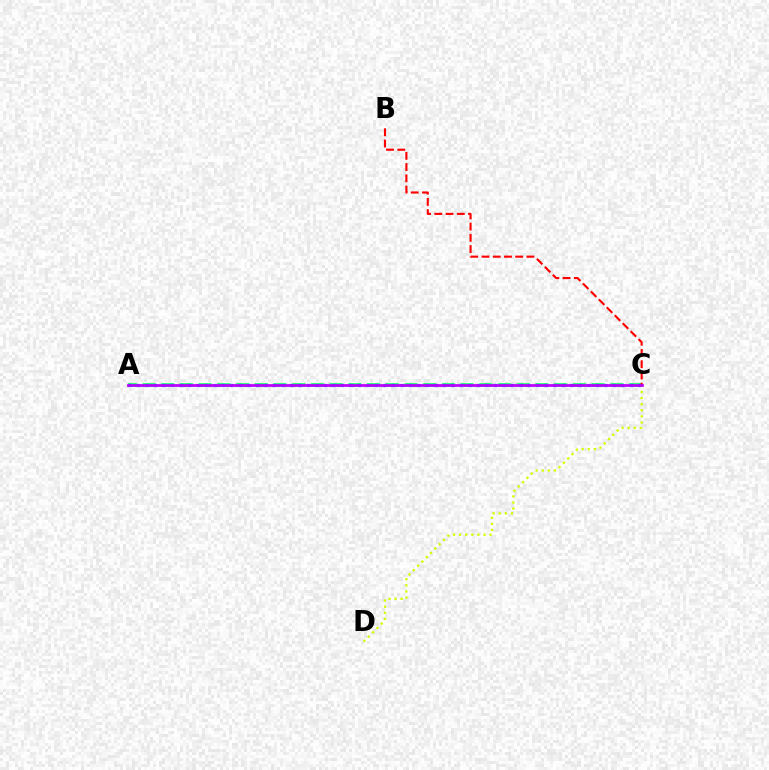{('A', 'C'): [{'color': '#00ff5c', 'line_style': 'dashed', 'thickness': 2.54}, {'color': '#0074ff', 'line_style': 'dotted', 'thickness': 2.31}, {'color': '#b900ff', 'line_style': 'solid', 'thickness': 1.94}], ('C', 'D'): [{'color': '#d1ff00', 'line_style': 'dotted', 'thickness': 1.66}], ('B', 'C'): [{'color': '#ff0000', 'line_style': 'dashed', 'thickness': 1.53}]}